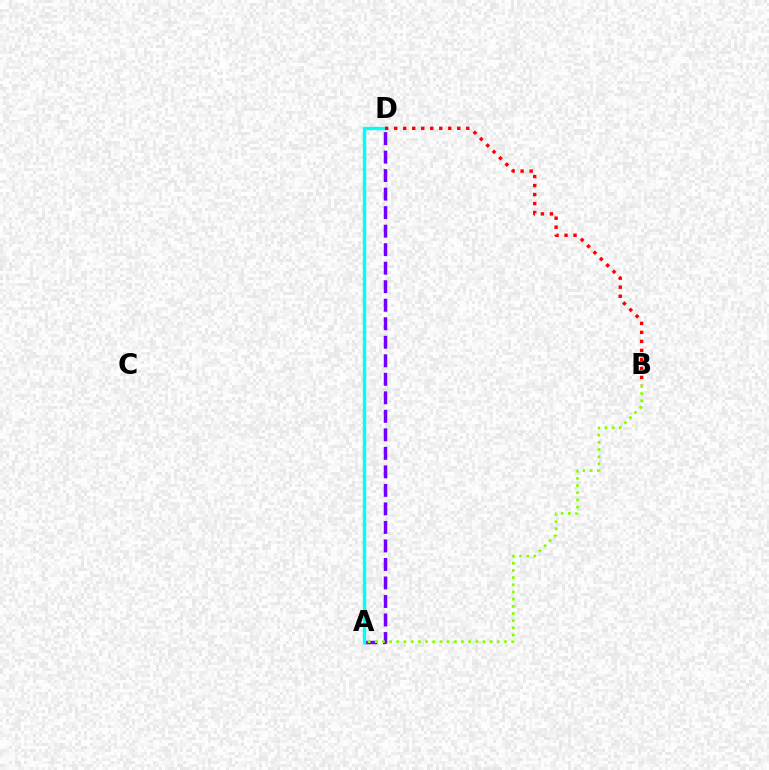{('A', 'D'): [{'color': '#7200ff', 'line_style': 'dashed', 'thickness': 2.52}, {'color': '#00fff6', 'line_style': 'solid', 'thickness': 2.46}], ('B', 'D'): [{'color': '#ff0000', 'line_style': 'dotted', 'thickness': 2.45}], ('A', 'B'): [{'color': '#84ff00', 'line_style': 'dotted', 'thickness': 1.95}]}